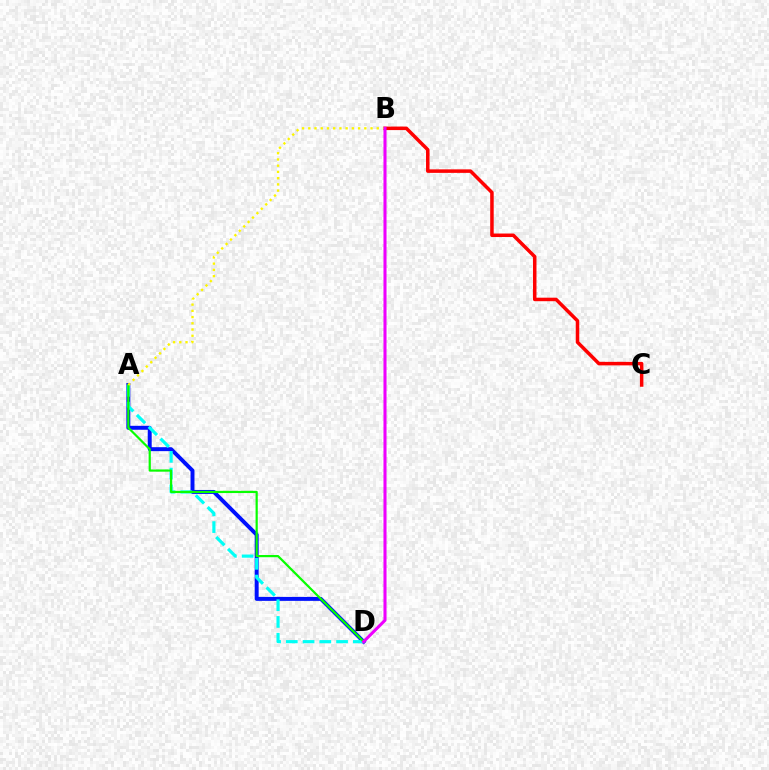{('A', 'D'): [{'color': '#0010ff', 'line_style': 'solid', 'thickness': 2.84}, {'color': '#00fff6', 'line_style': 'dashed', 'thickness': 2.27}, {'color': '#08ff00', 'line_style': 'solid', 'thickness': 1.59}], ('B', 'C'): [{'color': '#ff0000', 'line_style': 'solid', 'thickness': 2.53}], ('A', 'B'): [{'color': '#fcf500', 'line_style': 'dotted', 'thickness': 1.69}], ('B', 'D'): [{'color': '#ee00ff', 'line_style': 'solid', 'thickness': 2.21}]}